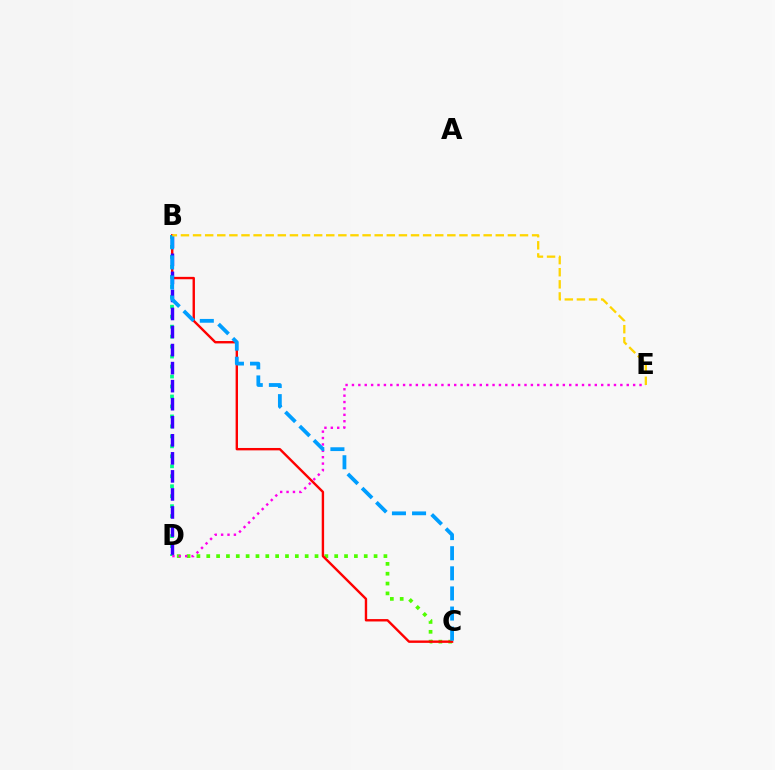{('B', 'D'): [{'color': '#00ff86', 'line_style': 'dotted', 'thickness': 2.71}, {'color': '#3700ff', 'line_style': 'dashed', 'thickness': 2.45}], ('C', 'D'): [{'color': '#4fff00', 'line_style': 'dotted', 'thickness': 2.67}], ('B', 'C'): [{'color': '#ff0000', 'line_style': 'solid', 'thickness': 1.72}, {'color': '#009eff', 'line_style': 'dashed', 'thickness': 2.73}], ('D', 'E'): [{'color': '#ff00ed', 'line_style': 'dotted', 'thickness': 1.74}], ('B', 'E'): [{'color': '#ffd500', 'line_style': 'dashed', 'thickness': 1.65}]}